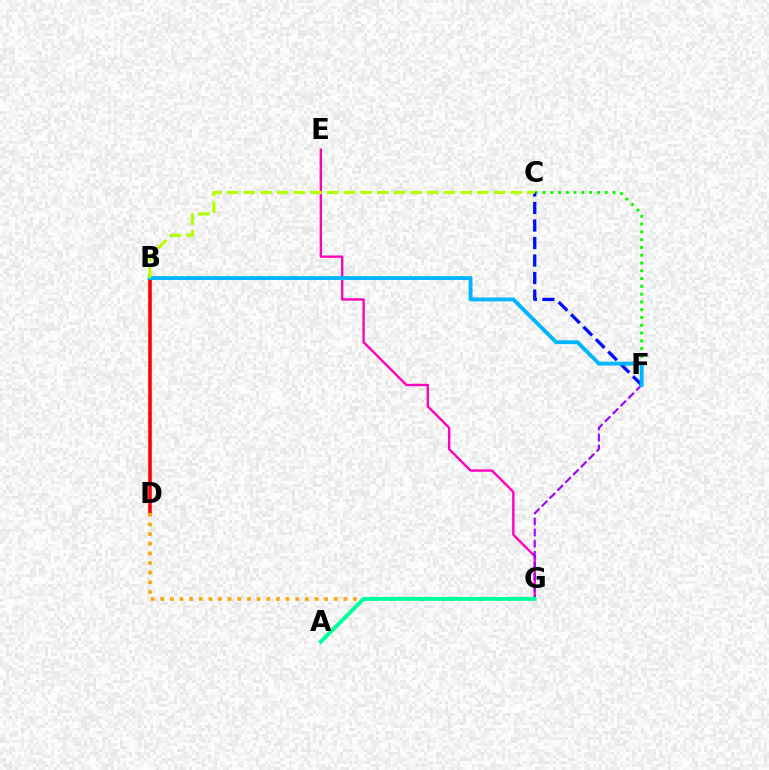{('B', 'D'): [{'color': '#ff0000', 'line_style': 'solid', 'thickness': 2.57}], ('E', 'G'): [{'color': '#ff00bd', 'line_style': 'solid', 'thickness': 1.69}], ('C', 'F'): [{'color': '#08ff00', 'line_style': 'dotted', 'thickness': 2.11}, {'color': '#0010ff', 'line_style': 'dashed', 'thickness': 2.38}], ('D', 'G'): [{'color': '#ffa500', 'line_style': 'dotted', 'thickness': 2.62}], ('F', 'G'): [{'color': '#9b00ff', 'line_style': 'dashed', 'thickness': 1.5}], ('A', 'G'): [{'color': '#00ff9d', 'line_style': 'solid', 'thickness': 2.86}], ('B', 'F'): [{'color': '#00b5ff', 'line_style': 'solid', 'thickness': 2.78}], ('B', 'C'): [{'color': '#b3ff00', 'line_style': 'dashed', 'thickness': 2.27}]}